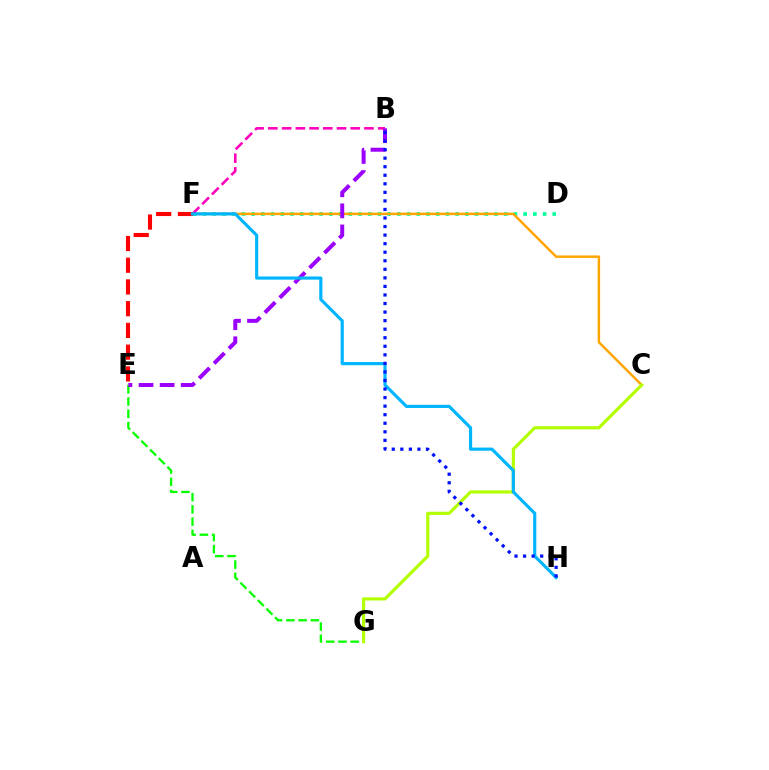{('D', 'F'): [{'color': '#00ff9d', 'line_style': 'dotted', 'thickness': 2.64}], ('C', 'F'): [{'color': '#ffa500', 'line_style': 'solid', 'thickness': 1.78}], ('B', 'F'): [{'color': '#ff00bd', 'line_style': 'dashed', 'thickness': 1.87}], ('E', 'G'): [{'color': '#08ff00', 'line_style': 'dashed', 'thickness': 1.66}], ('B', 'E'): [{'color': '#9b00ff', 'line_style': 'dashed', 'thickness': 2.86}], ('C', 'G'): [{'color': '#b3ff00', 'line_style': 'solid', 'thickness': 2.28}], ('E', 'F'): [{'color': '#ff0000', 'line_style': 'dashed', 'thickness': 2.95}], ('F', 'H'): [{'color': '#00b5ff', 'line_style': 'solid', 'thickness': 2.28}], ('B', 'H'): [{'color': '#0010ff', 'line_style': 'dotted', 'thickness': 2.32}]}